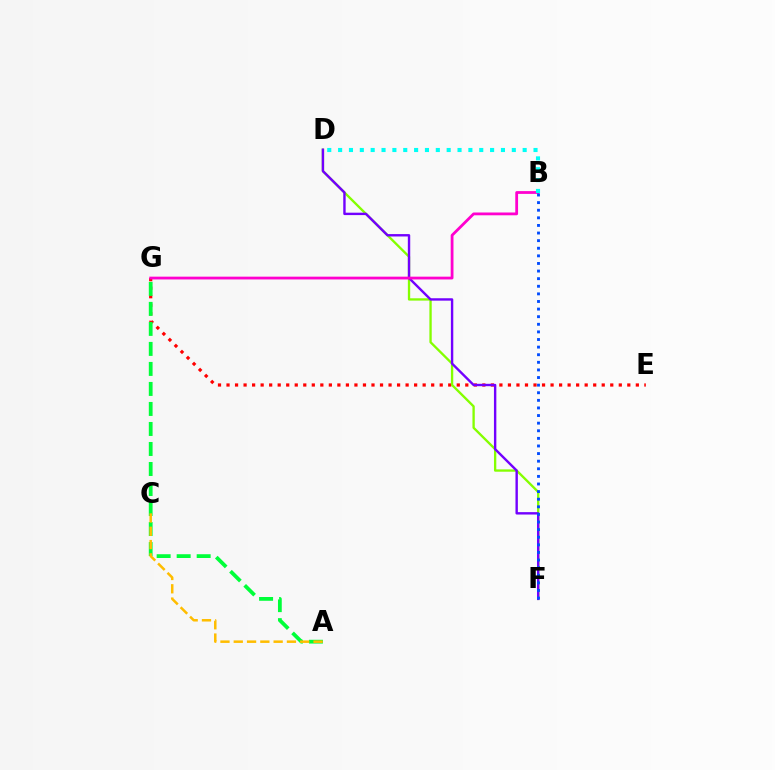{('E', 'G'): [{'color': '#ff0000', 'line_style': 'dotted', 'thickness': 2.32}], ('D', 'F'): [{'color': '#84ff00', 'line_style': 'solid', 'thickness': 1.68}, {'color': '#7200ff', 'line_style': 'solid', 'thickness': 1.73}], ('B', 'G'): [{'color': '#ff00cf', 'line_style': 'solid', 'thickness': 2.01}], ('B', 'D'): [{'color': '#00fff6', 'line_style': 'dotted', 'thickness': 2.95}], ('A', 'G'): [{'color': '#00ff39', 'line_style': 'dashed', 'thickness': 2.72}], ('A', 'C'): [{'color': '#ffbd00', 'line_style': 'dashed', 'thickness': 1.81}], ('B', 'F'): [{'color': '#004bff', 'line_style': 'dotted', 'thickness': 2.07}]}